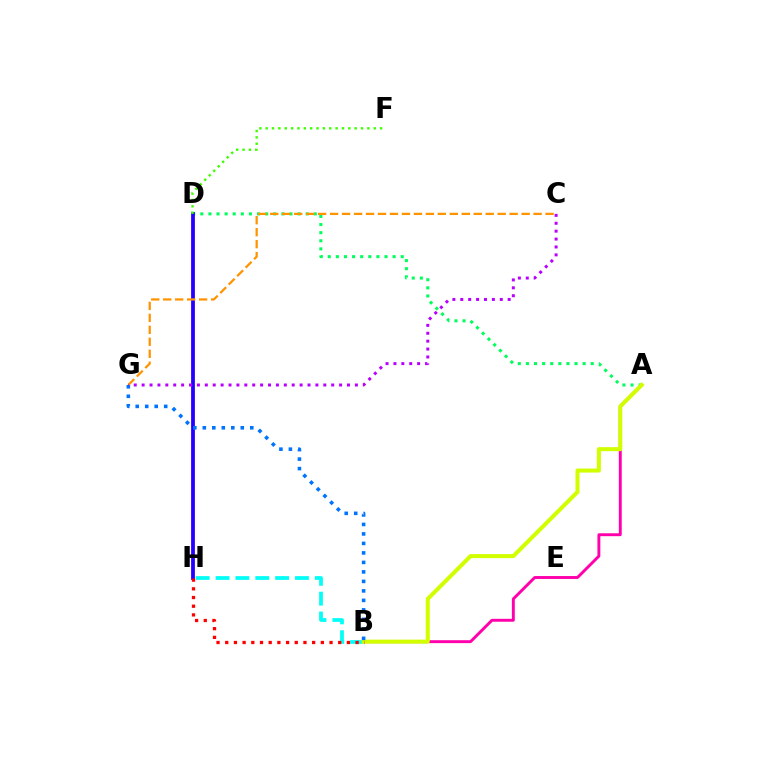{('B', 'H'): [{'color': '#00fff6', 'line_style': 'dashed', 'thickness': 2.7}, {'color': '#ff0000', 'line_style': 'dotted', 'thickness': 2.36}], ('A', 'B'): [{'color': '#ff00ac', 'line_style': 'solid', 'thickness': 2.1}, {'color': '#d1ff00', 'line_style': 'solid', 'thickness': 2.9}], ('A', 'D'): [{'color': '#00ff5c', 'line_style': 'dotted', 'thickness': 2.2}], ('D', 'H'): [{'color': '#2500ff', 'line_style': 'solid', 'thickness': 2.71}], ('D', 'F'): [{'color': '#3dff00', 'line_style': 'dotted', 'thickness': 1.73}], ('C', 'G'): [{'color': '#ff9400', 'line_style': 'dashed', 'thickness': 1.63}, {'color': '#b900ff', 'line_style': 'dotted', 'thickness': 2.15}], ('B', 'G'): [{'color': '#0074ff', 'line_style': 'dotted', 'thickness': 2.58}]}